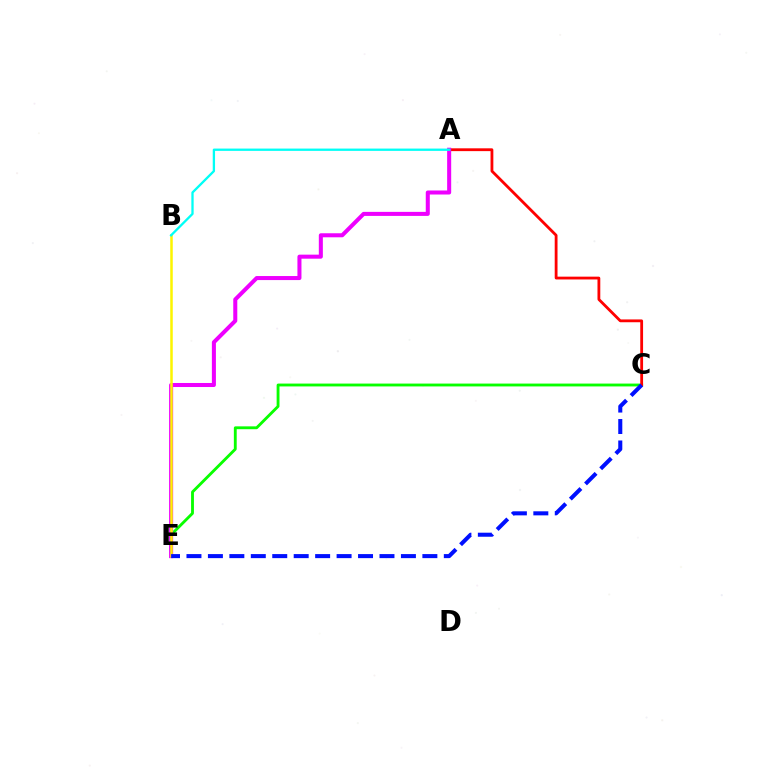{('C', 'E'): [{'color': '#08ff00', 'line_style': 'solid', 'thickness': 2.05}, {'color': '#0010ff', 'line_style': 'dashed', 'thickness': 2.91}], ('A', 'C'): [{'color': '#ff0000', 'line_style': 'solid', 'thickness': 2.02}], ('A', 'E'): [{'color': '#ee00ff', 'line_style': 'solid', 'thickness': 2.9}], ('B', 'E'): [{'color': '#fcf500', 'line_style': 'solid', 'thickness': 1.81}], ('A', 'B'): [{'color': '#00fff6', 'line_style': 'solid', 'thickness': 1.66}]}